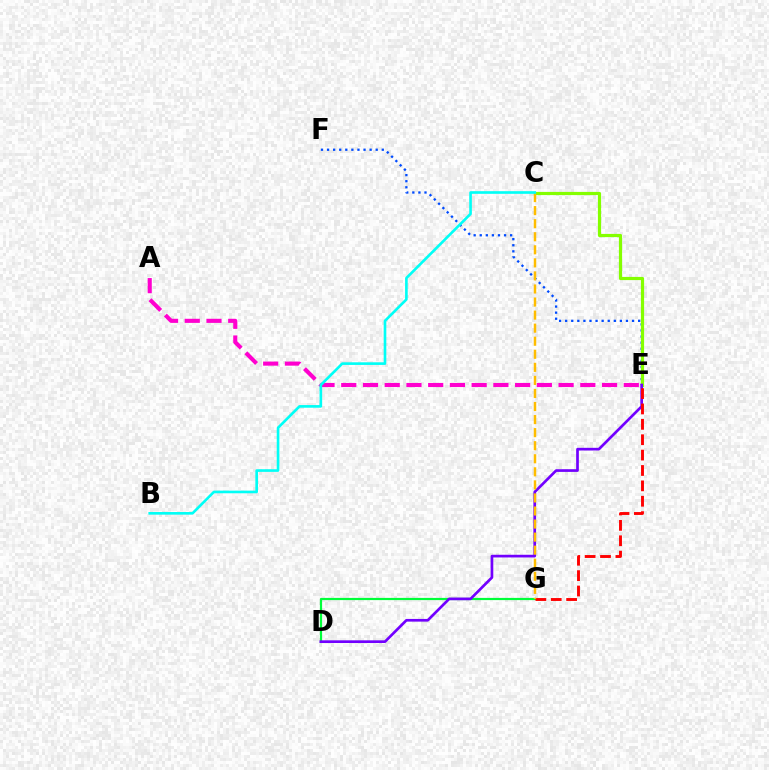{('D', 'G'): [{'color': '#00ff39', 'line_style': 'solid', 'thickness': 1.59}], ('E', 'F'): [{'color': '#004bff', 'line_style': 'dotted', 'thickness': 1.65}], ('C', 'E'): [{'color': '#84ff00', 'line_style': 'solid', 'thickness': 2.29}], ('D', 'E'): [{'color': '#7200ff', 'line_style': 'solid', 'thickness': 1.94}], ('A', 'E'): [{'color': '#ff00cf', 'line_style': 'dashed', 'thickness': 2.95}], ('E', 'G'): [{'color': '#ff0000', 'line_style': 'dashed', 'thickness': 2.09}], ('C', 'G'): [{'color': '#ffbd00', 'line_style': 'dashed', 'thickness': 1.77}], ('B', 'C'): [{'color': '#00fff6', 'line_style': 'solid', 'thickness': 1.9}]}